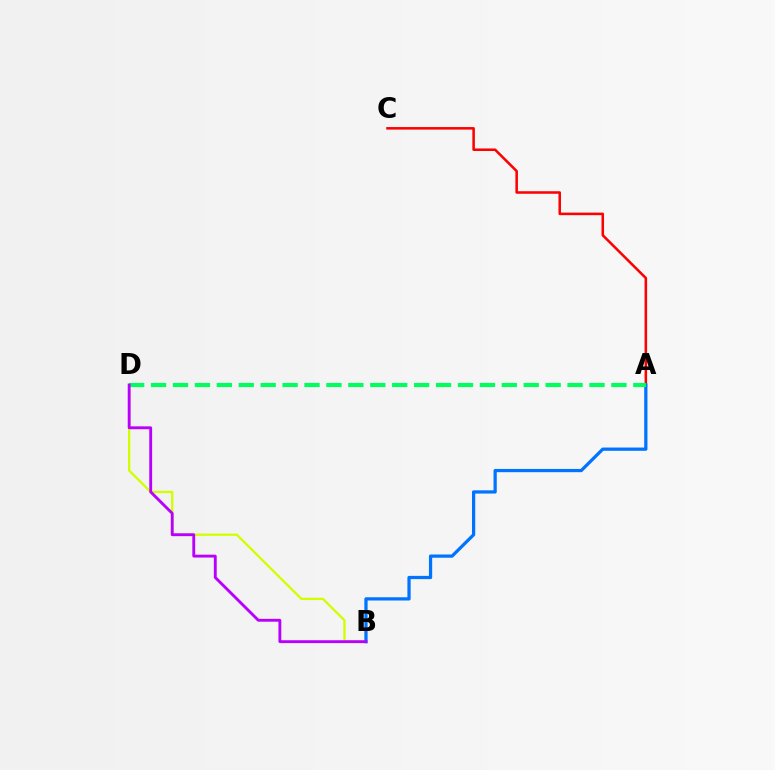{('B', 'D'): [{'color': '#d1ff00', 'line_style': 'solid', 'thickness': 1.67}, {'color': '#b900ff', 'line_style': 'solid', 'thickness': 2.07}], ('A', 'C'): [{'color': '#ff0000', 'line_style': 'solid', 'thickness': 1.83}], ('A', 'B'): [{'color': '#0074ff', 'line_style': 'solid', 'thickness': 2.34}], ('A', 'D'): [{'color': '#00ff5c', 'line_style': 'dashed', 'thickness': 2.98}]}